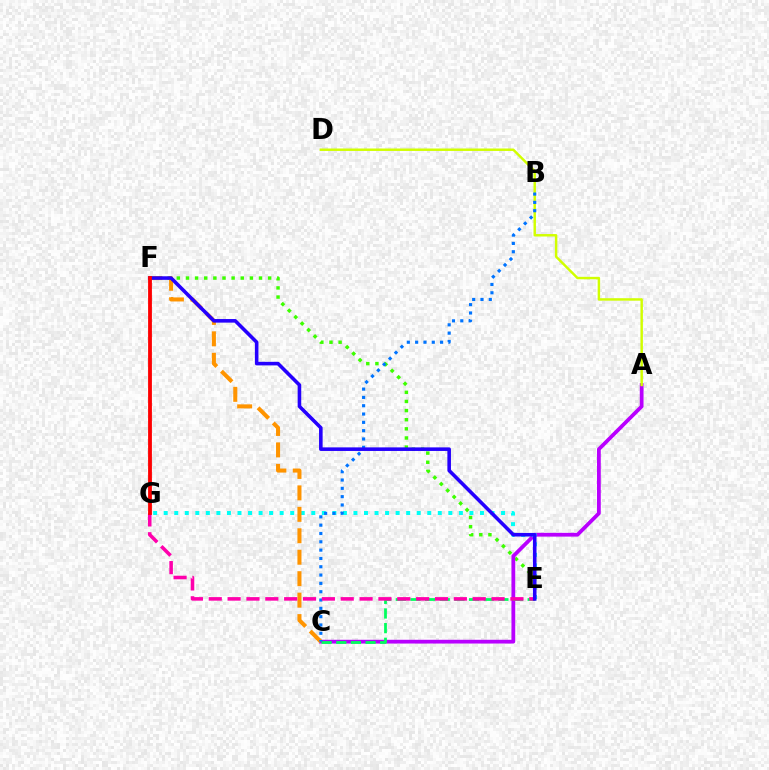{('E', 'F'): [{'color': '#3dff00', 'line_style': 'dotted', 'thickness': 2.48}, {'color': '#2500ff', 'line_style': 'solid', 'thickness': 2.58}], ('A', 'C'): [{'color': '#b900ff', 'line_style': 'solid', 'thickness': 2.71}], ('E', 'G'): [{'color': '#00fff6', 'line_style': 'dotted', 'thickness': 2.86}, {'color': '#ff00ac', 'line_style': 'dashed', 'thickness': 2.56}], ('C', 'F'): [{'color': '#ff9400', 'line_style': 'dashed', 'thickness': 2.91}], ('A', 'D'): [{'color': '#d1ff00', 'line_style': 'solid', 'thickness': 1.77}], ('C', 'E'): [{'color': '#00ff5c', 'line_style': 'dashed', 'thickness': 1.99}], ('B', 'C'): [{'color': '#0074ff', 'line_style': 'dotted', 'thickness': 2.26}], ('F', 'G'): [{'color': '#ff0000', 'line_style': 'solid', 'thickness': 2.75}]}